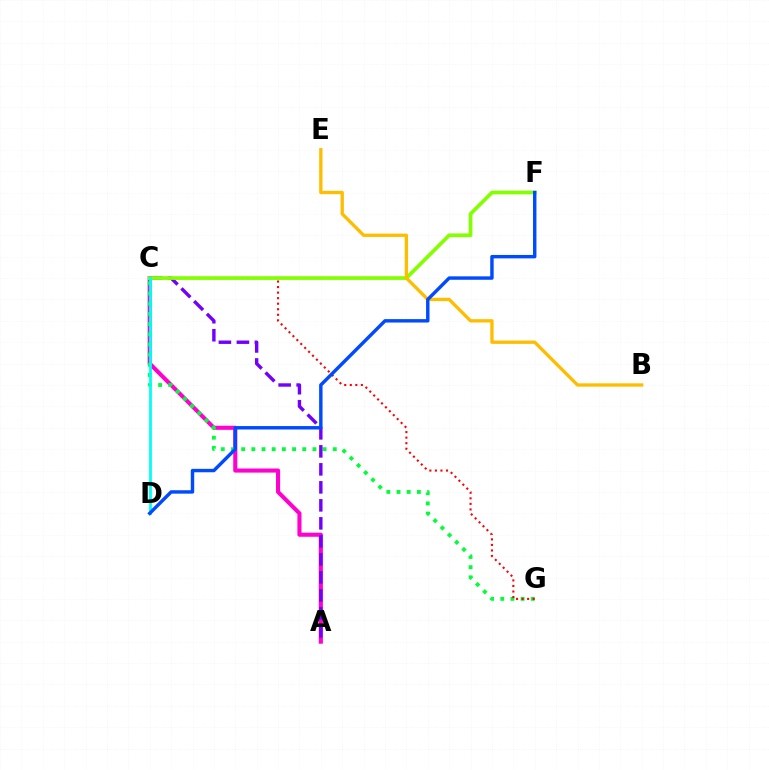{('A', 'C'): [{'color': '#ff00cf', 'line_style': 'solid', 'thickness': 2.94}, {'color': '#7200ff', 'line_style': 'dashed', 'thickness': 2.45}], ('C', 'G'): [{'color': '#00ff39', 'line_style': 'dotted', 'thickness': 2.77}, {'color': '#ff0000', 'line_style': 'dotted', 'thickness': 1.51}], ('C', 'F'): [{'color': '#84ff00', 'line_style': 'solid', 'thickness': 2.68}], ('C', 'D'): [{'color': '#00fff6', 'line_style': 'solid', 'thickness': 2.01}], ('B', 'E'): [{'color': '#ffbd00', 'line_style': 'solid', 'thickness': 2.39}], ('D', 'F'): [{'color': '#004bff', 'line_style': 'solid', 'thickness': 2.46}]}